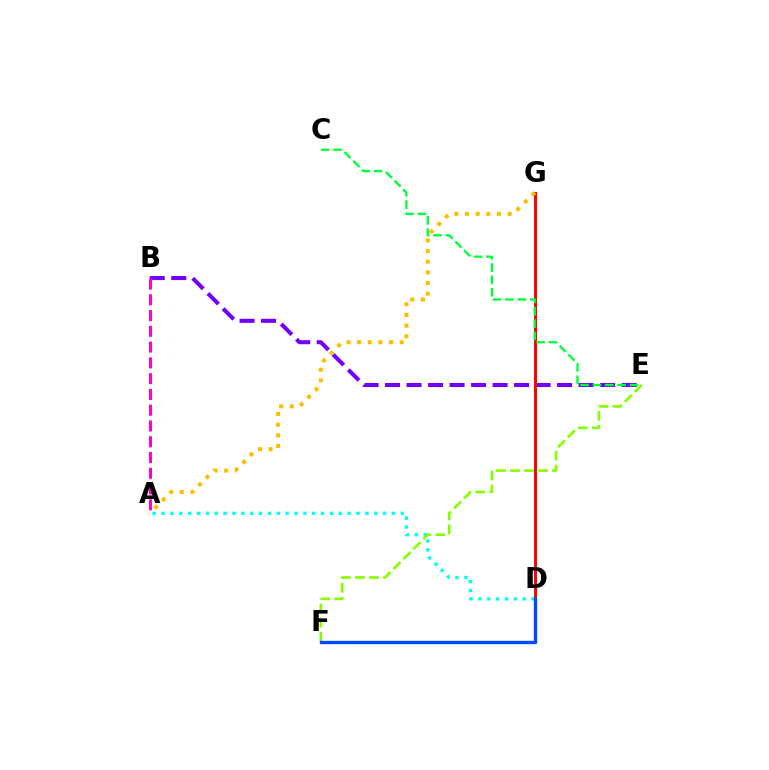{('B', 'E'): [{'color': '#7200ff', 'line_style': 'dashed', 'thickness': 2.92}], ('A', 'B'): [{'color': '#ff00cf', 'line_style': 'dashed', 'thickness': 2.14}], ('A', 'D'): [{'color': '#00fff6', 'line_style': 'dotted', 'thickness': 2.41}], ('E', 'F'): [{'color': '#84ff00', 'line_style': 'dashed', 'thickness': 1.91}], ('D', 'G'): [{'color': '#ff0000', 'line_style': 'solid', 'thickness': 2.13}], ('C', 'E'): [{'color': '#00ff39', 'line_style': 'dashed', 'thickness': 1.68}], ('A', 'G'): [{'color': '#ffbd00', 'line_style': 'dotted', 'thickness': 2.89}], ('D', 'F'): [{'color': '#004bff', 'line_style': 'solid', 'thickness': 2.41}]}